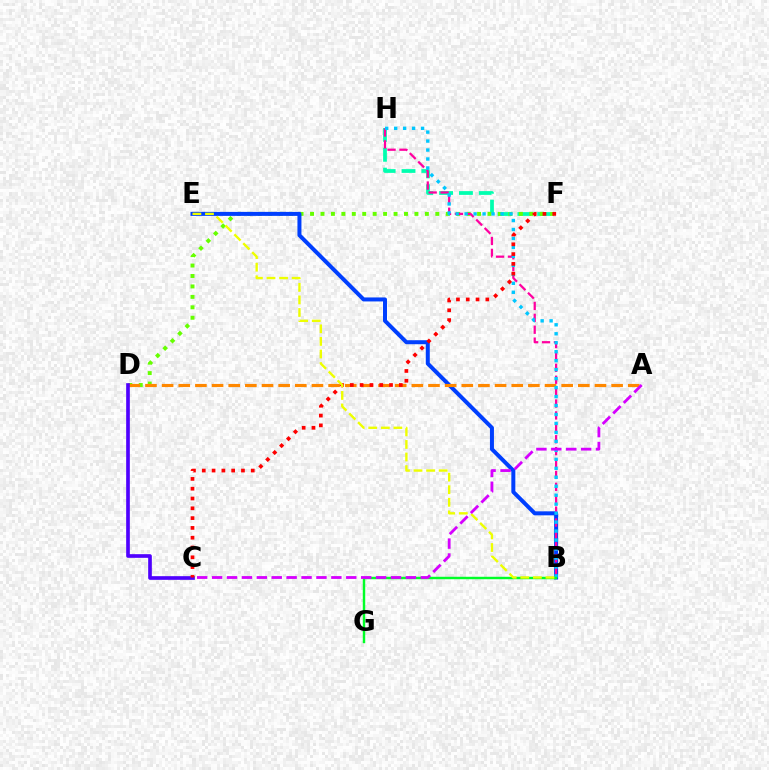{('F', 'H'): [{'color': '#00ffaf', 'line_style': 'dashed', 'thickness': 2.7}], ('D', 'F'): [{'color': '#66ff00', 'line_style': 'dotted', 'thickness': 2.84}], ('B', 'E'): [{'color': '#003fff', 'line_style': 'solid', 'thickness': 2.88}, {'color': '#eeff00', 'line_style': 'dashed', 'thickness': 1.71}], ('A', 'D'): [{'color': '#ff8800', 'line_style': 'dashed', 'thickness': 2.26}], ('B', 'H'): [{'color': '#ff00a0', 'line_style': 'dashed', 'thickness': 1.62}, {'color': '#00c7ff', 'line_style': 'dotted', 'thickness': 2.44}], ('C', 'D'): [{'color': '#4f00ff', 'line_style': 'solid', 'thickness': 2.64}], ('B', 'G'): [{'color': '#00ff27', 'line_style': 'solid', 'thickness': 1.75}], ('C', 'F'): [{'color': '#ff0000', 'line_style': 'dotted', 'thickness': 2.66}], ('A', 'C'): [{'color': '#d600ff', 'line_style': 'dashed', 'thickness': 2.03}]}